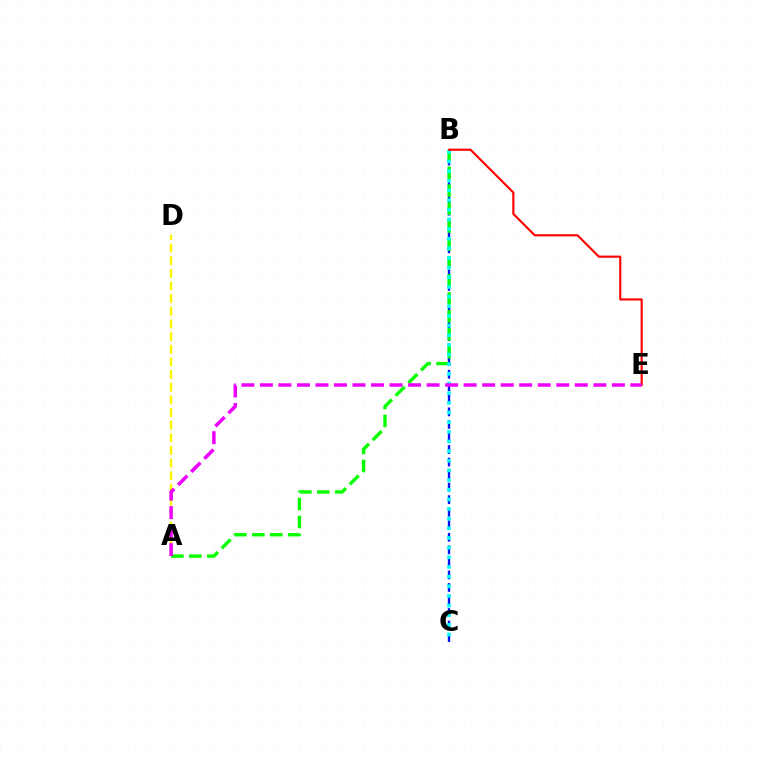{('B', 'C'): [{'color': '#0010ff', 'line_style': 'dashed', 'thickness': 1.7}, {'color': '#00fff6', 'line_style': 'dotted', 'thickness': 2.62}], ('A', 'B'): [{'color': '#08ff00', 'line_style': 'dashed', 'thickness': 2.44}], ('A', 'D'): [{'color': '#fcf500', 'line_style': 'dashed', 'thickness': 1.72}], ('B', 'E'): [{'color': '#ff0000', 'line_style': 'solid', 'thickness': 1.53}], ('A', 'E'): [{'color': '#ee00ff', 'line_style': 'dashed', 'thickness': 2.52}]}